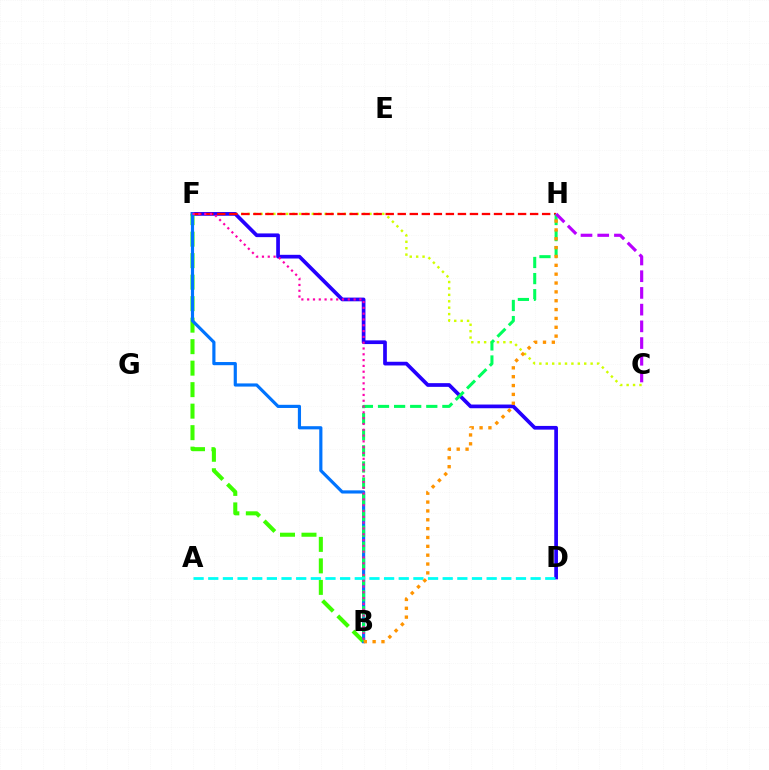{('C', 'F'): [{'color': '#d1ff00', 'line_style': 'dotted', 'thickness': 1.74}], ('D', 'F'): [{'color': '#2500ff', 'line_style': 'solid', 'thickness': 2.67}], ('B', 'F'): [{'color': '#3dff00', 'line_style': 'dashed', 'thickness': 2.92}, {'color': '#0074ff', 'line_style': 'solid', 'thickness': 2.28}, {'color': '#ff00ac', 'line_style': 'dotted', 'thickness': 1.58}], ('F', 'H'): [{'color': '#ff0000', 'line_style': 'dashed', 'thickness': 1.63}], ('B', 'H'): [{'color': '#00ff5c', 'line_style': 'dashed', 'thickness': 2.19}, {'color': '#ff9400', 'line_style': 'dotted', 'thickness': 2.4}], ('A', 'D'): [{'color': '#00fff6', 'line_style': 'dashed', 'thickness': 1.99}], ('C', 'H'): [{'color': '#b900ff', 'line_style': 'dashed', 'thickness': 2.27}]}